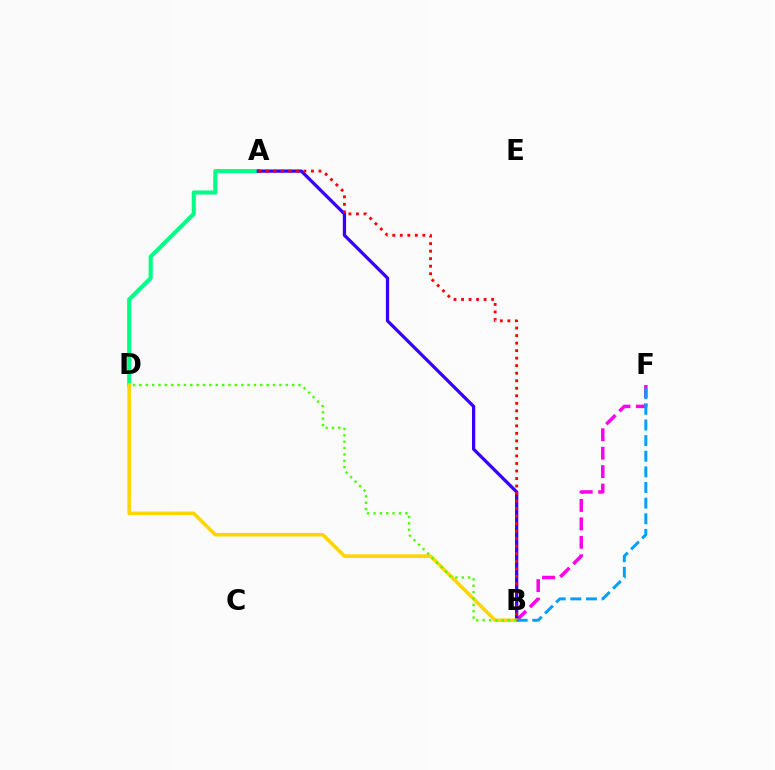{('B', 'F'): [{'color': '#ff00ed', 'line_style': 'dashed', 'thickness': 2.51}, {'color': '#009eff', 'line_style': 'dashed', 'thickness': 2.12}], ('A', 'D'): [{'color': '#00ff86', 'line_style': 'solid', 'thickness': 2.95}], ('A', 'B'): [{'color': '#3700ff', 'line_style': 'solid', 'thickness': 2.35}, {'color': '#ff0000', 'line_style': 'dotted', 'thickness': 2.04}], ('B', 'D'): [{'color': '#ffd500', 'line_style': 'solid', 'thickness': 2.57}, {'color': '#4fff00', 'line_style': 'dotted', 'thickness': 1.73}]}